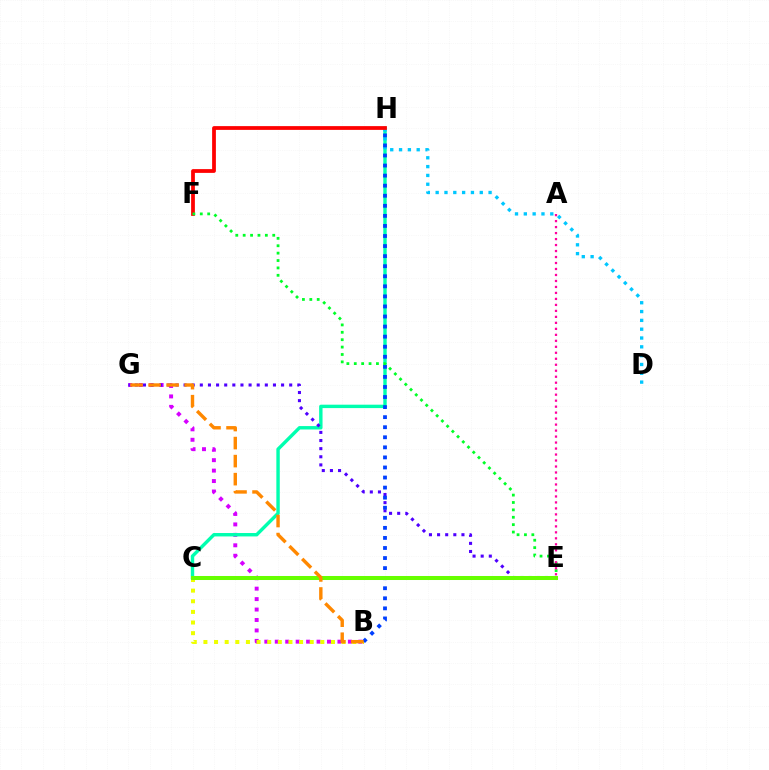{('B', 'G'): [{'color': '#d600ff', 'line_style': 'dotted', 'thickness': 2.84}, {'color': '#ff8800', 'line_style': 'dashed', 'thickness': 2.45}], ('C', 'H'): [{'color': '#00ffaf', 'line_style': 'solid', 'thickness': 2.45}], ('D', 'H'): [{'color': '#00c7ff', 'line_style': 'dotted', 'thickness': 2.4}], ('B', 'C'): [{'color': '#eeff00', 'line_style': 'dotted', 'thickness': 2.89}], ('E', 'G'): [{'color': '#4f00ff', 'line_style': 'dotted', 'thickness': 2.21}], ('B', 'H'): [{'color': '#003fff', 'line_style': 'dotted', 'thickness': 2.73}], ('F', 'H'): [{'color': '#ff0000', 'line_style': 'solid', 'thickness': 2.71}], ('E', 'F'): [{'color': '#00ff27', 'line_style': 'dotted', 'thickness': 2.01}], ('C', 'E'): [{'color': '#66ff00', 'line_style': 'solid', 'thickness': 2.89}], ('A', 'E'): [{'color': '#ff00a0', 'line_style': 'dotted', 'thickness': 1.63}]}